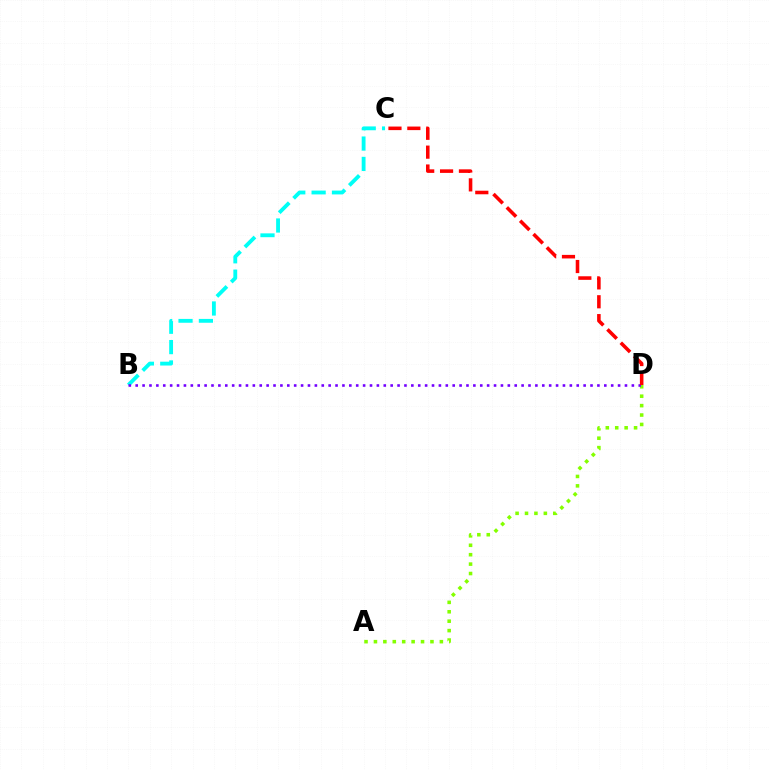{('A', 'D'): [{'color': '#84ff00', 'line_style': 'dotted', 'thickness': 2.56}], ('B', 'C'): [{'color': '#00fff6', 'line_style': 'dashed', 'thickness': 2.76}], ('B', 'D'): [{'color': '#7200ff', 'line_style': 'dotted', 'thickness': 1.87}], ('C', 'D'): [{'color': '#ff0000', 'line_style': 'dashed', 'thickness': 2.56}]}